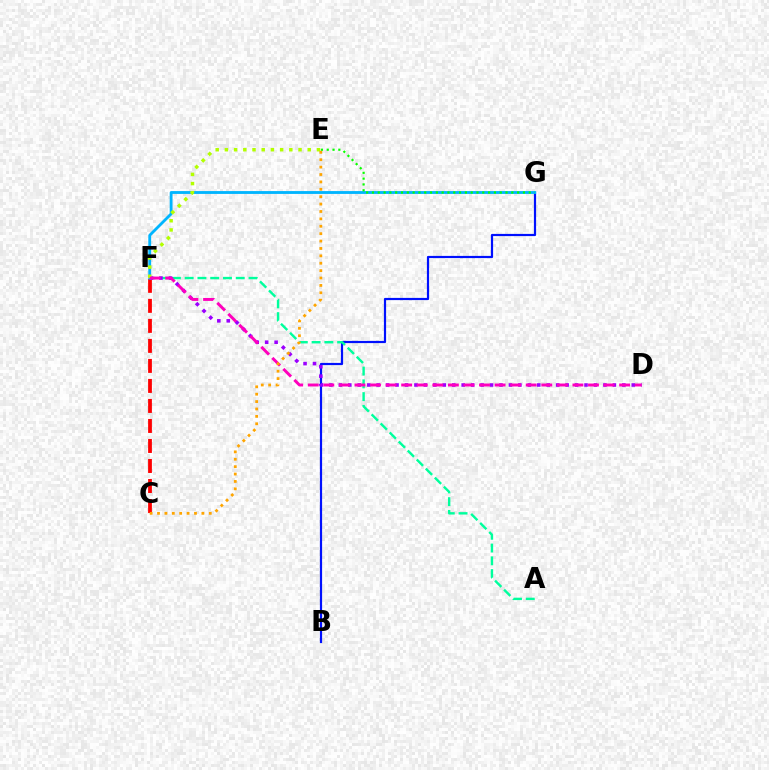{('C', 'F'): [{'color': '#ff0000', 'line_style': 'dashed', 'thickness': 2.72}], ('B', 'G'): [{'color': '#0010ff', 'line_style': 'solid', 'thickness': 1.58}], ('A', 'F'): [{'color': '#00ff9d', 'line_style': 'dashed', 'thickness': 1.74}], ('D', 'F'): [{'color': '#9b00ff', 'line_style': 'dotted', 'thickness': 2.57}, {'color': '#ff00bd', 'line_style': 'dashed', 'thickness': 2.11}], ('F', 'G'): [{'color': '#00b5ff', 'line_style': 'solid', 'thickness': 2.04}], ('E', 'G'): [{'color': '#08ff00', 'line_style': 'dotted', 'thickness': 1.58}], ('E', 'F'): [{'color': '#b3ff00', 'line_style': 'dotted', 'thickness': 2.5}], ('C', 'E'): [{'color': '#ffa500', 'line_style': 'dotted', 'thickness': 2.01}]}